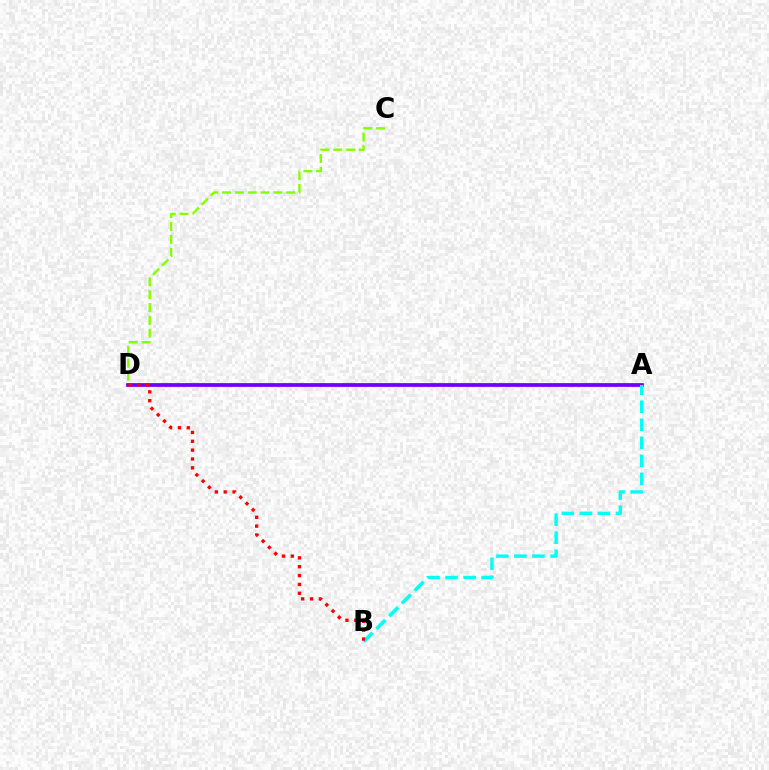{('C', 'D'): [{'color': '#84ff00', 'line_style': 'dashed', 'thickness': 1.74}], ('A', 'D'): [{'color': '#7200ff', 'line_style': 'solid', 'thickness': 2.7}], ('A', 'B'): [{'color': '#00fff6', 'line_style': 'dashed', 'thickness': 2.45}], ('B', 'D'): [{'color': '#ff0000', 'line_style': 'dotted', 'thickness': 2.41}]}